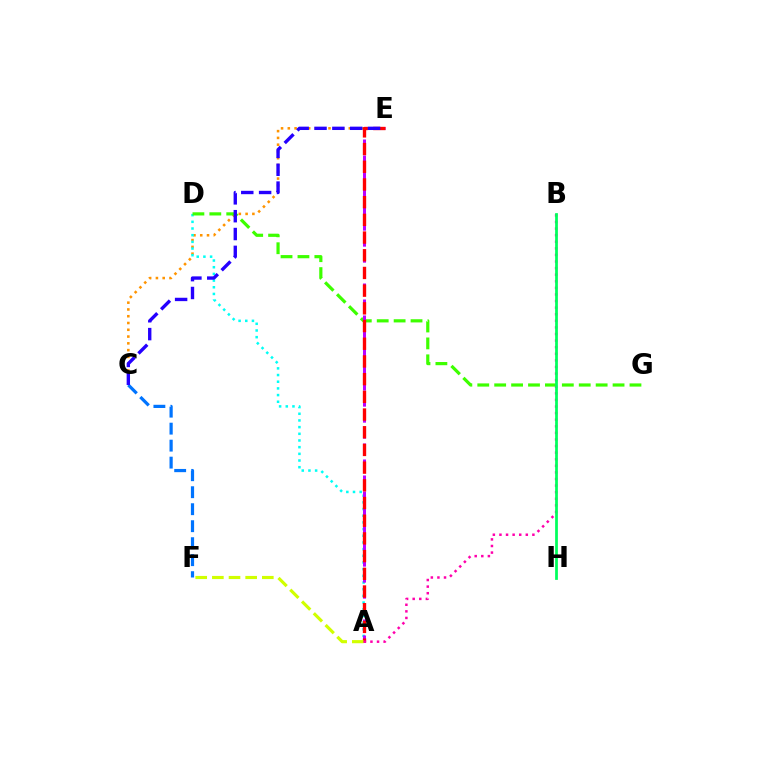{('C', 'F'): [{'color': '#0074ff', 'line_style': 'dashed', 'thickness': 2.31}], ('C', 'E'): [{'color': '#ff9400', 'line_style': 'dotted', 'thickness': 1.84}, {'color': '#2500ff', 'line_style': 'dashed', 'thickness': 2.42}], ('A', 'D'): [{'color': '#00fff6', 'line_style': 'dotted', 'thickness': 1.81}], ('D', 'G'): [{'color': '#3dff00', 'line_style': 'dashed', 'thickness': 2.3}], ('A', 'E'): [{'color': '#b900ff', 'line_style': 'dashed', 'thickness': 2.17}, {'color': '#ff0000', 'line_style': 'dashed', 'thickness': 2.4}], ('A', 'F'): [{'color': '#d1ff00', 'line_style': 'dashed', 'thickness': 2.26}], ('A', 'B'): [{'color': '#ff00ac', 'line_style': 'dotted', 'thickness': 1.79}], ('B', 'H'): [{'color': '#00ff5c', 'line_style': 'solid', 'thickness': 1.98}]}